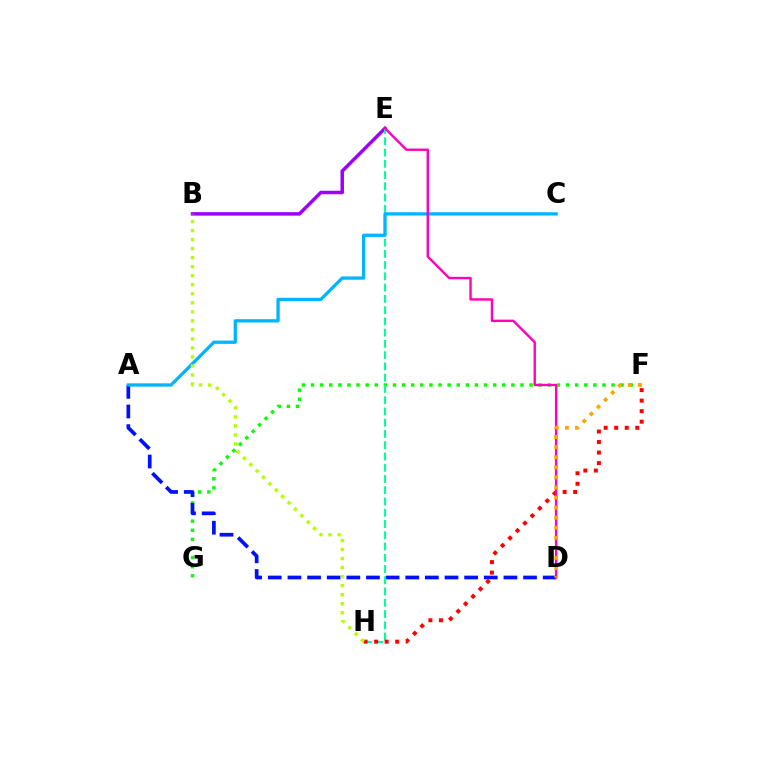{('B', 'E'): [{'color': '#9b00ff', 'line_style': 'solid', 'thickness': 2.51}], ('F', 'G'): [{'color': '#08ff00', 'line_style': 'dotted', 'thickness': 2.47}], ('A', 'D'): [{'color': '#0010ff', 'line_style': 'dashed', 'thickness': 2.67}], ('E', 'H'): [{'color': '#00ff9d', 'line_style': 'dashed', 'thickness': 1.53}], ('F', 'H'): [{'color': '#ff0000', 'line_style': 'dotted', 'thickness': 2.86}], ('A', 'C'): [{'color': '#00b5ff', 'line_style': 'solid', 'thickness': 2.37}], ('D', 'E'): [{'color': '#ff00bd', 'line_style': 'solid', 'thickness': 1.73}], ('D', 'F'): [{'color': '#ffa500', 'line_style': 'dotted', 'thickness': 2.73}], ('B', 'H'): [{'color': '#b3ff00', 'line_style': 'dotted', 'thickness': 2.45}]}